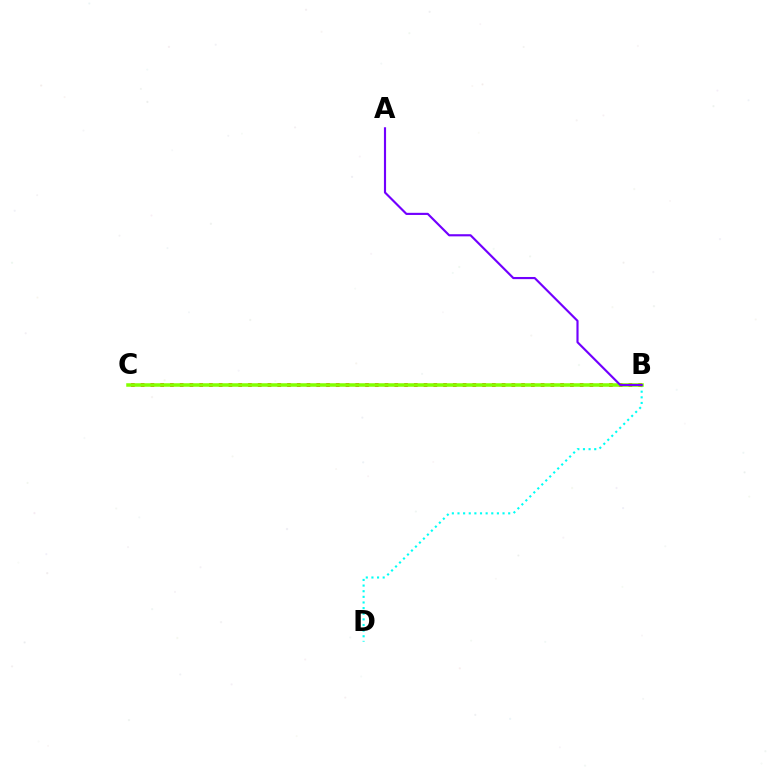{('B', 'D'): [{'color': '#00fff6', 'line_style': 'dotted', 'thickness': 1.53}], ('B', 'C'): [{'color': '#ff0000', 'line_style': 'dotted', 'thickness': 2.65}, {'color': '#84ff00', 'line_style': 'solid', 'thickness': 2.54}], ('A', 'B'): [{'color': '#7200ff', 'line_style': 'solid', 'thickness': 1.55}]}